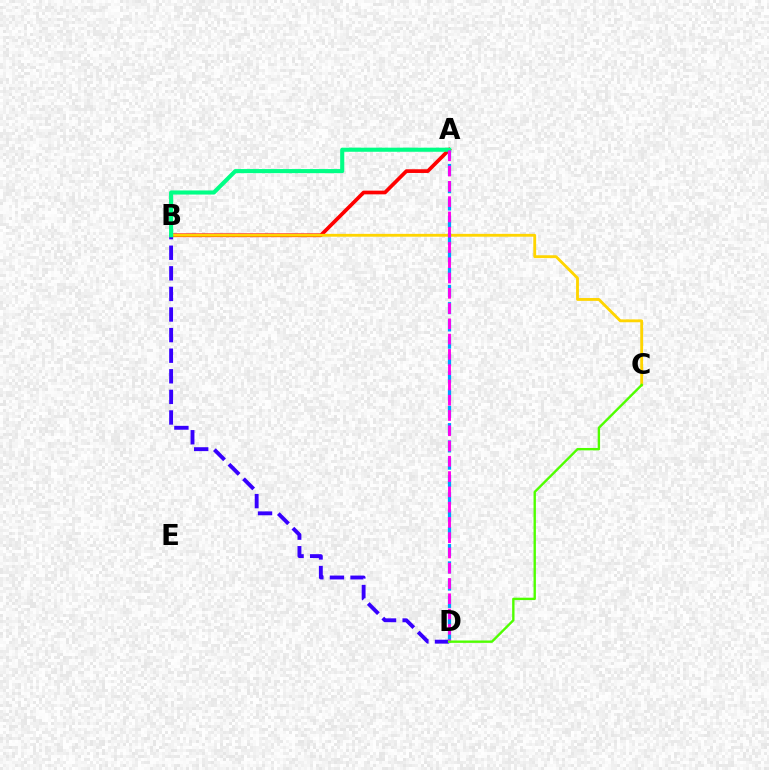{('A', 'B'): [{'color': '#ff0000', 'line_style': 'solid', 'thickness': 2.66}, {'color': '#00ff86', 'line_style': 'solid', 'thickness': 2.95}], ('B', 'C'): [{'color': '#ffd500', 'line_style': 'solid', 'thickness': 2.05}], ('B', 'D'): [{'color': '#3700ff', 'line_style': 'dashed', 'thickness': 2.8}], ('A', 'D'): [{'color': '#009eff', 'line_style': 'dashed', 'thickness': 2.35}, {'color': '#ff00ed', 'line_style': 'dashed', 'thickness': 2.07}], ('C', 'D'): [{'color': '#4fff00', 'line_style': 'solid', 'thickness': 1.71}]}